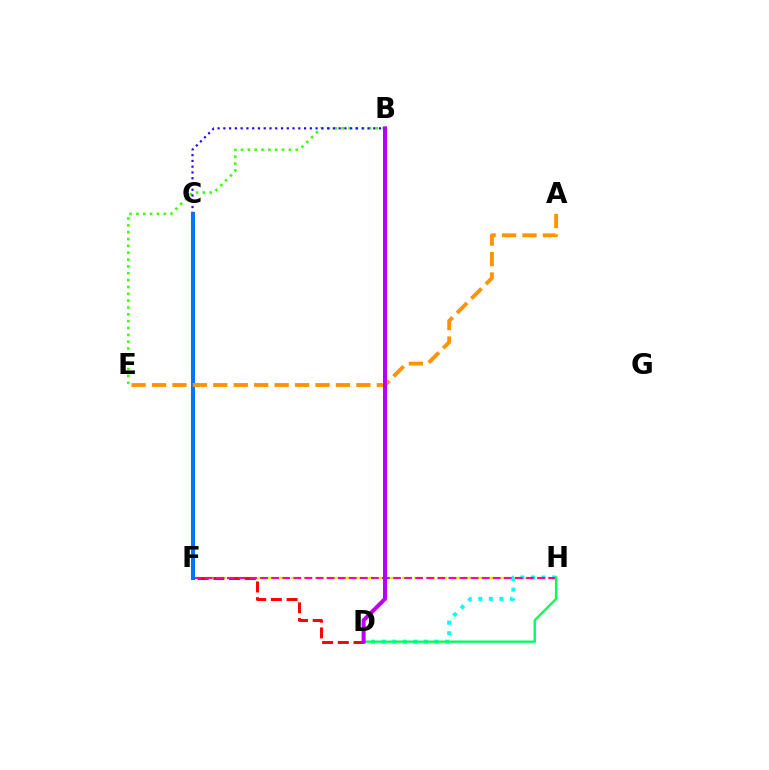{('F', 'H'): [{'color': '#d1ff00', 'line_style': 'dashed', 'thickness': 1.67}, {'color': '#ff00ac', 'line_style': 'dashed', 'thickness': 1.51}], ('B', 'E'): [{'color': '#3dff00', 'line_style': 'dotted', 'thickness': 1.86}], ('D', 'F'): [{'color': '#ff0000', 'line_style': 'dashed', 'thickness': 2.13}], ('D', 'H'): [{'color': '#00fff6', 'line_style': 'dotted', 'thickness': 2.87}, {'color': '#00ff5c', 'line_style': 'solid', 'thickness': 1.7}], ('B', 'C'): [{'color': '#2500ff', 'line_style': 'dotted', 'thickness': 1.57}], ('C', 'F'): [{'color': '#0074ff', 'line_style': 'solid', 'thickness': 2.91}], ('A', 'E'): [{'color': '#ff9400', 'line_style': 'dashed', 'thickness': 2.78}], ('B', 'D'): [{'color': '#b900ff', 'line_style': 'solid', 'thickness': 2.88}]}